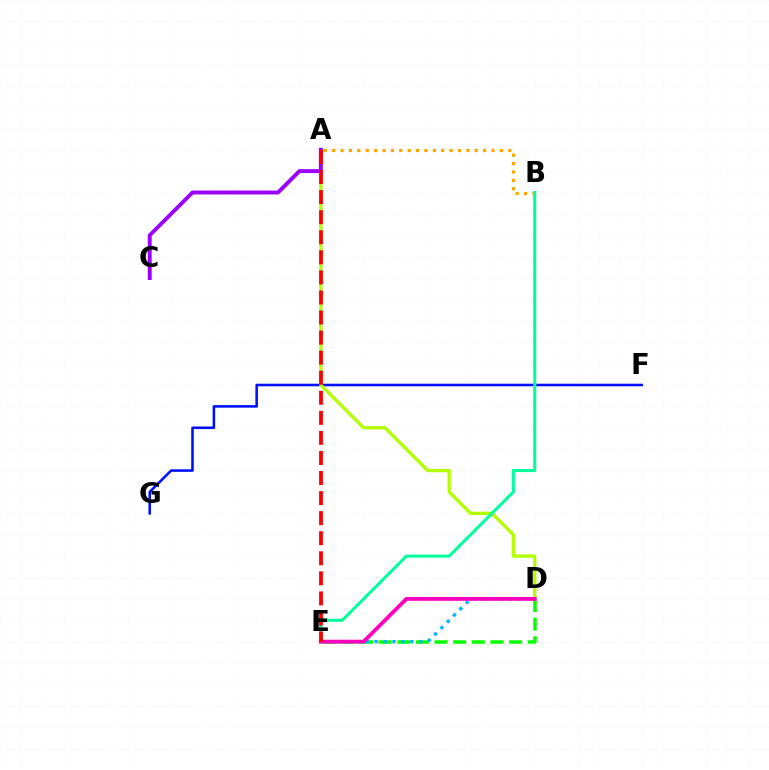{('F', 'G'): [{'color': '#0010ff', 'line_style': 'solid', 'thickness': 1.85}], ('D', 'E'): [{'color': '#08ff00', 'line_style': 'dashed', 'thickness': 2.53}, {'color': '#00b5ff', 'line_style': 'dotted', 'thickness': 2.43}, {'color': '#ff00bd', 'line_style': 'solid', 'thickness': 2.77}], ('A', 'B'): [{'color': '#ffa500', 'line_style': 'dotted', 'thickness': 2.28}], ('A', 'D'): [{'color': '#b3ff00', 'line_style': 'solid', 'thickness': 2.4}], ('B', 'E'): [{'color': '#00ff9d', 'line_style': 'solid', 'thickness': 2.21}], ('A', 'C'): [{'color': '#9b00ff', 'line_style': 'solid', 'thickness': 2.82}], ('A', 'E'): [{'color': '#ff0000', 'line_style': 'dashed', 'thickness': 2.73}]}